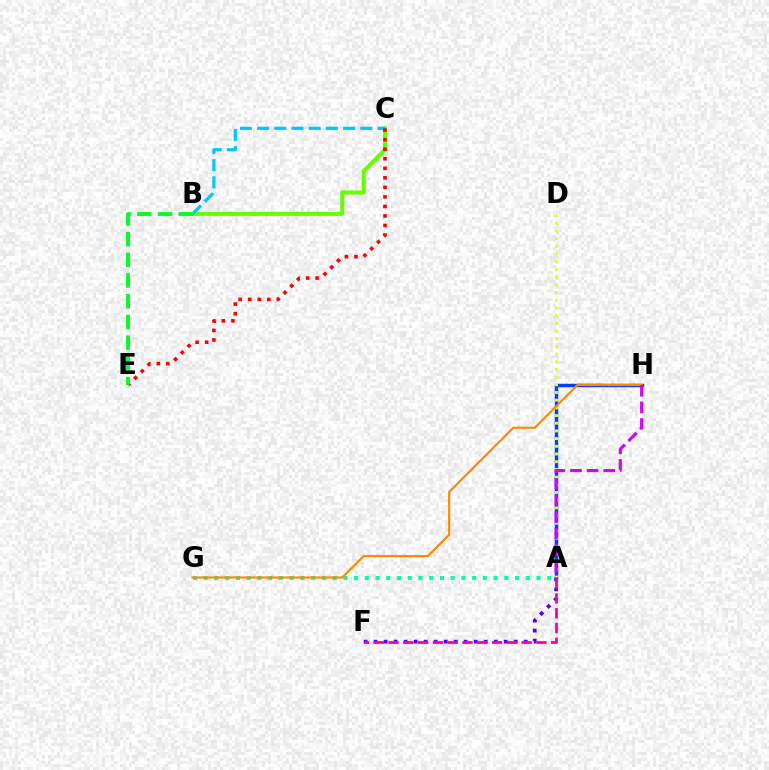{('A', 'H'): [{'color': '#003fff', 'line_style': 'solid', 'thickness': 2.49}, {'color': '#d600ff', 'line_style': 'dashed', 'thickness': 2.26}], ('B', 'C'): [{'color': '#66ff00', 'line_style': 'solid', 'thickness': 2.9}, {'color': '#00c7ff', 'line_style': 'dashed', 'thickness': 2.34}], ('A', 'D'): [{'color': '#eeff00', 'line_style': 'dotted', 'thickness': 2.09}], ('A', 'G'): [{'color': '#00ffaf', 'line_style': 'dotted', 'thickness': 2.92}], ('C', 'E'): [{'color': '#ff0000', 'line_style': 'dotted', 'thickness': 2.59}], ('A', 'F'): [{'color': '#4f00ff', 'line_style': 'dotted', 'thickness': 2.72}, {'color': '#ff00a0', 'line_style': 'dashed', 'thickness': 2.01}], ('G', 'H'): [{'color': '#ff8800', 'line_style': 'solid', 'thickness': 1.55}], ('B', 'E'): [{'color': '#00ff27', 'line_style': 'dashed', 'thickness': 2.81}]}